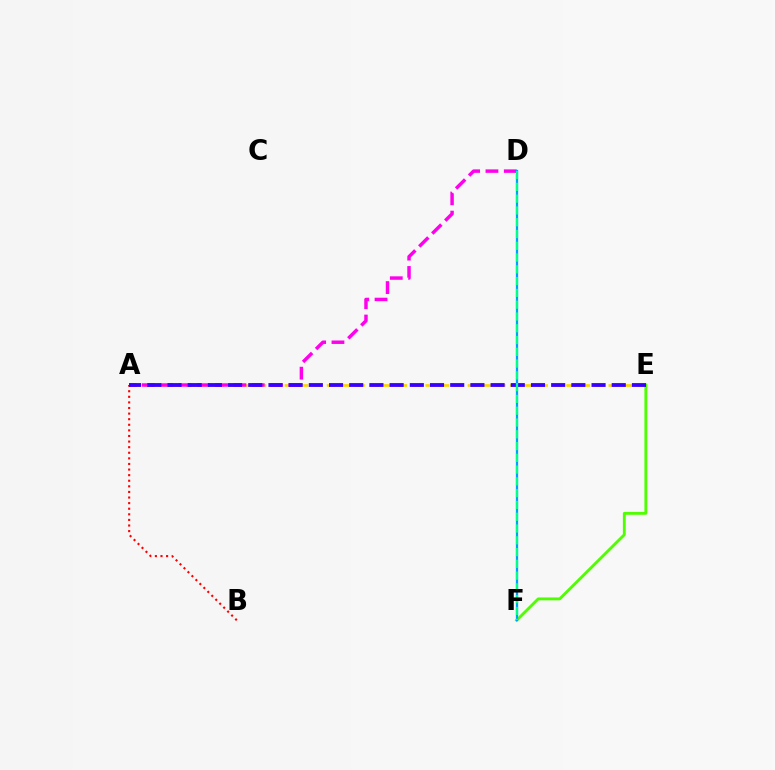{('A', 'E'): [{'color': '#ffd500', 'line_style': 'dashed', 'thickness': 1.91}, {'color': '#3700ff', 'line_style': 'dashed', 'thickness': 2.74}], ('E', 'F'): [{'color': '#4fff00', 'line_style': 'solid', 'thickness': 2.06}], ('A', 'D'): [{'color': '#ff00ed', 'line_style': 'dashed', 'thickness': 2.49}], ('A', 'B'): [{'color': '#ff0000', 'line_style': 'dotted', 'thickness': 1.52}], ('D', 'F'): [{'color': '#009eff', 'line_style': 'solid', 'thickness': 1.63}, {'color': '#00ff86', 'line_style': 'dashed', 'thickness': 1.6}]}